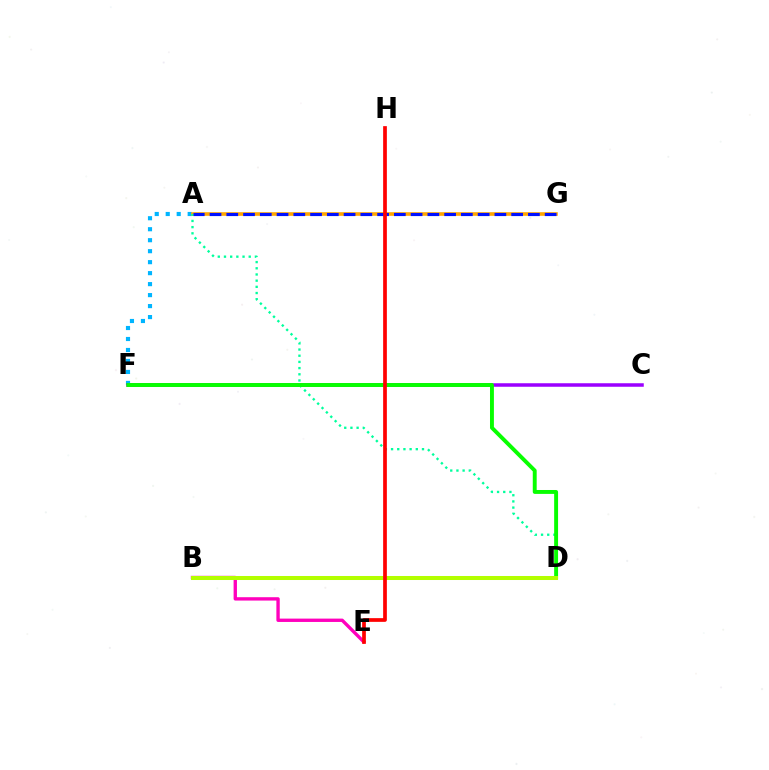{('A', 'F'): [{'color': '#00b5ff', 'line_style': 'dotted', 'thickness': 2.98}], ('A', 'G'): [{'color': '#ffa500', 'line_style': 'solid', 'thickness': 2.6}, {'color': '#0010ff', 'line_style': 'dashed', 'thickness': 2.28}], ('B', 'E'): [{'color': '#ff00bd', 'line_style': 'solid', 'thickness': 2.42}], ('C', 'F'): [{'color': '#9b00ff', 'line_style': 'solid', 'thickness': 2.53}], ('A', 'D'): [{'color': '#00ff9d', 'line_style': 'dotted', 'thickness': 1.68}], ('D', 'F'): [{'color': '#08ff00', 'line_style': 'solid', 'thickness': 2.81}], ('B', 'D'): [{'color': '#b3ff00', 'line_style': 'solid', 'thickness': 2.89}], ('E', 'H'): [{'color': '#ff0000', 'line_style': 'solid', 'thickness': 2.67}]}